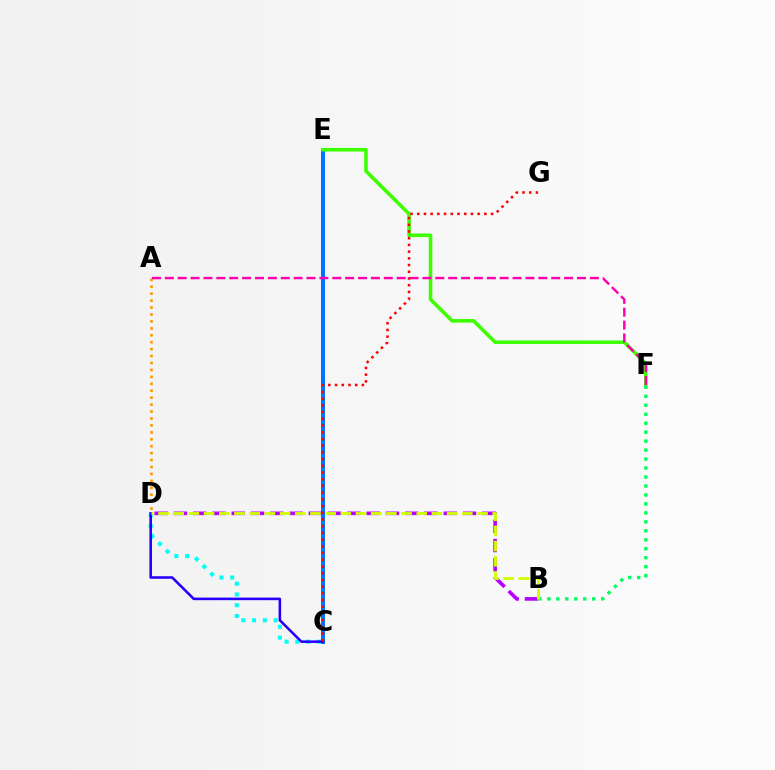{('C', 'E'): [{'color': '#0074ff', 'line_style': 'solid', 'thickness': 2.88}], ('C', 'D'): [{'color': '#00fff6', 'line_style': 'dotted', 'thickness': 2.93}, {'color': '#2500ff', 'line_style': 'solid', 'thickness': 1.86}], ('E', 'F'): [{'color': '#3dff00', 'line_style': 'solid', 'thickness': 2.58}], ('A', 'D'): [{'color': '#ff9400', 'line_style': 'dotted', 'thickness': 1.88}], ('A', 'F'): [{'color': '#ff00ac', 'line_style': 'dashed', 'thickness': 1.75}], ('B', 'D'): [{'color': '#b900ff', 'line_style': 'dashed', 'thickness': 2.62}, {'color': '#d1ff00', 'line_style': 'dashed', 'thickness': 2.06}], ('C', 'G'): [{'color': '#ff0000', 'line_style': 'dotted', 'thickness': 1.82}], ('B', 'F'): [{'color': '#00ff5c', 'line_style': 'dotted', 'thickness': 2.44}]}